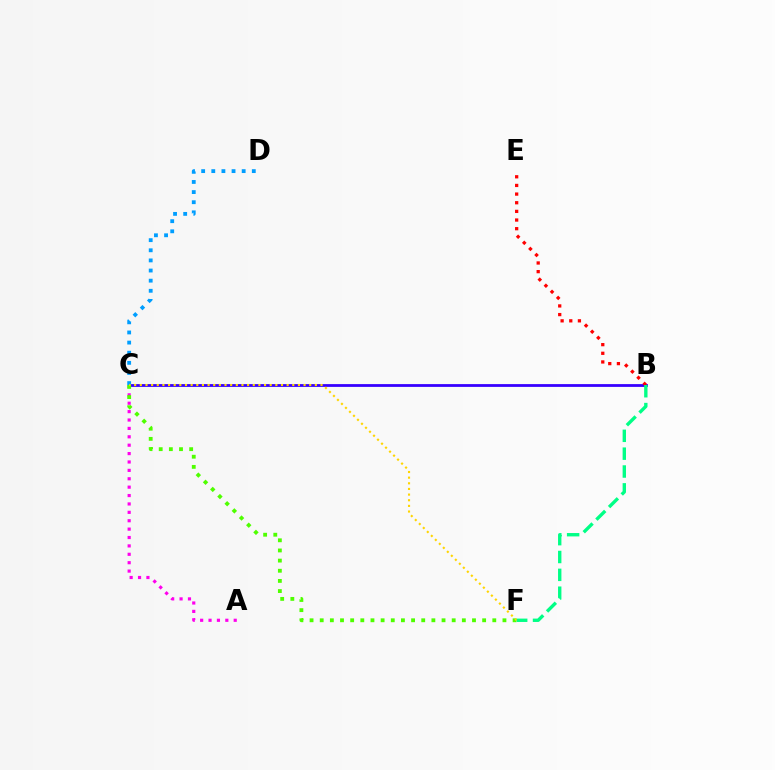{('B', 'C'): [{'color': '#3700ff', 'line_style': 'solid', 'thickness': 2.01}], ('C', 'D'): [{'color': '#009eff', 'line_style': 'dotted', 'thickness': 2.75}], ('B', 'E'): [{'color': '#ff0000', 'line_style': 'dotted', 'thickness': 2.35}], ('A', 'C'): [{'color': '#ff00ed', 'line_style': 'dotted', 'thickness': 2.28}], ('C', 'F'): [{'color': '#4fff00', 'line_style': 'dotted', 'thickness': 2.76}, {'color': '#ffd500', 'line_style': 'dotted', 'thickness': 1.53}], ('B', 'F'): [{'color': '#00ff86', 'line_style': 'dashed', 'thickness': 2.42}]}